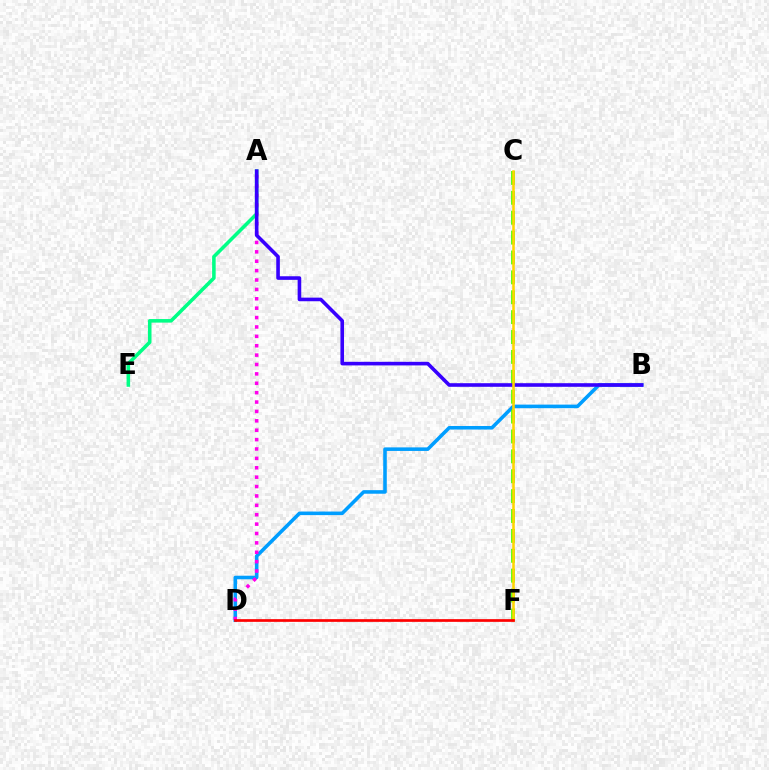{('B', 'D'): [{'color': '#009eff', 'line_style': 'solid', 'thickness': 2.57}], ('A', 'E'): [{'color': '#00ff86', 'line_style': 'solid', 'thickness': 2.56}], ('A', 'D'): [{'color': '#ff00ed', 'line_style': 'dotted', 'thickness': 2.55}], ('C', 'F'): [{'color': '#4fff00', 'line_style': 'dashed', 'thickness': 2.7}, {'color': '#ffd500', 'line_style': 'solid', 'thickness': 1.83}], ('A', 'B'): [{'color': '#3700ff', 'line_style': 'solid', 'thickness': 2.59}], ('D', 'F'): [{'color': '#ff0000', 'line_style': 'solid', 'thickness': 1.95}]}